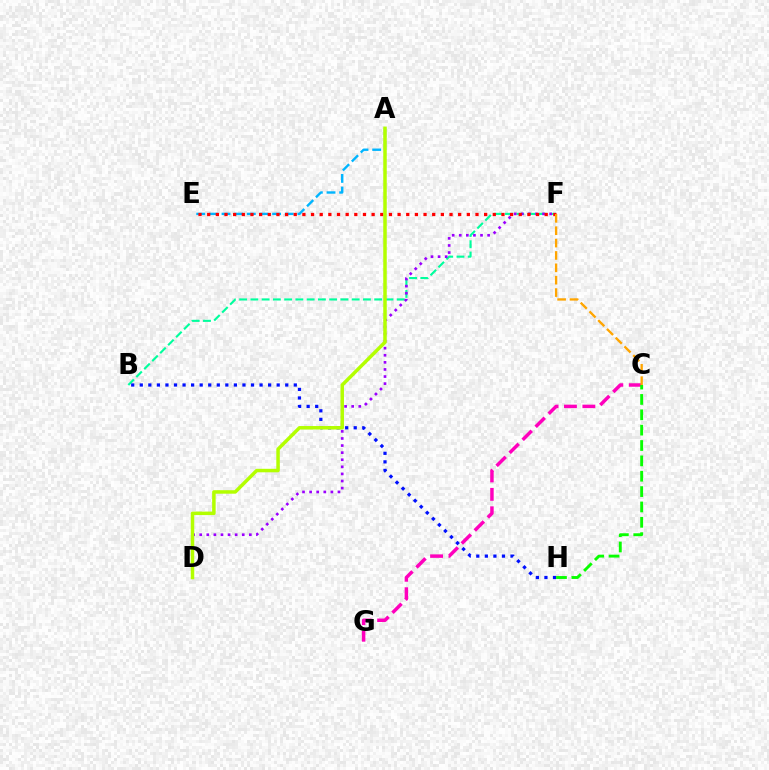{('A', 'E'): [{'color': '#00b5ff', 'line_style': 'dashed', 'thickness': 1.72}], ('B', 'F'): [{'color': '#00ff9d', 'line_style': 'dashed', 'thickness': 1.53}], ('B', 'H'): [{'color': '#0010ff', 'line_style': 'dotted', 'thickness': 2.32}], ('D', 'F'): [{'color': '#9b00ff', 'line_style': 'dotted', 'thickness': 1.93}], ('E', 'F'): [{'color': '#ff0000', 'line_style': 'dotted', 'thickness': 2.35}], ('C', 'G'): [{'color': '#ff00bd', 'line_style': 'dashed', 'thickness': 2.5}], ('A', 'D'): [{'color': '#b3ff00', 'line_style': 'solid', 'thickness': 2.52}], ('C', 'F'): [{'color': '#ffa500', 'line_style': 'dashed', 'thickness': 1.68}], ('C', 'H'): [{'color': '#08ff00', 'line_style': 'dashed', 'thickness': 2.09}]}